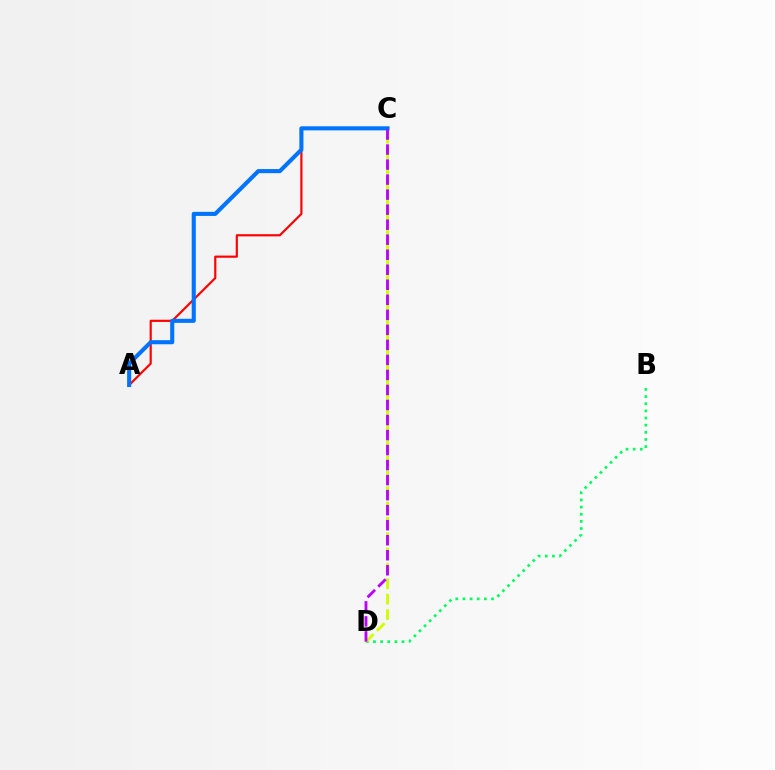{('B', 'D'): [{'color': '#00ff5c', 'line_style': 'dotted', 'thickness': 1.94}], ('C', 'D'): [{'color': '#d1ff00', 'line_style': 'dashed', 'thickness': 2.09}, {'color': '#b900ff', 'line_style': 'dashed', 'thickness': 2.04}], ('A', 'C'): [{'color': '#ff0000', 'line_style': 'solid', 'thickness': 1.56}, {'color': '#0074ff', 'line_style': 'solid', 'thickness': 2.94}]}